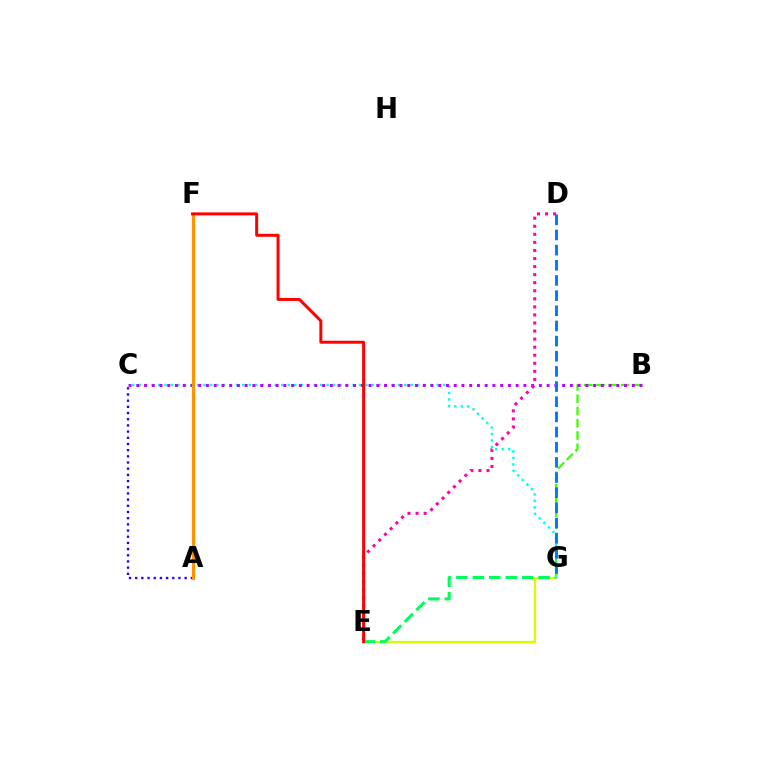{('E', 'G'): [{'color': '#d1ff00', 'line_style': 'solid', 'thickness': 1.66}, {'color': '#00ff5c', 'line_style': 'dashed', 'thickness': 2.23}], ('B', 'G'): [{'color': '#3dff00', 'line_style': 'dashed', 'thickness': 1.67}], ('A', 'C'): [{'color': '#2500ff', 'line_style': 'dotted', 'thickness': 1.68}], ('C', 'G'): [{'color': '#00fff6', 'line_style': 'dotted', 'thickness': 1.76}], ('B', 'C'): [{'color': '#b900ff', 'line_style': 'dotted', 'thickness': 2.1}], ('A', 'F'): [{'color': '#ff9400', 'line_style': 'solid', 'thickness': 2.25}], ('D', 'G'): [{'color': '#0074ff', 'line_style': 'dashed', 'thickness': 2.06}], ('D', 'E'): [{'color': '#ff00ac', 'line_style': 'dotted', 'thickness': 2.19}], ('E', 'F'): [{'color': '#ff0000', 'line_style': 'solid', 'thickness': 2.14}]}